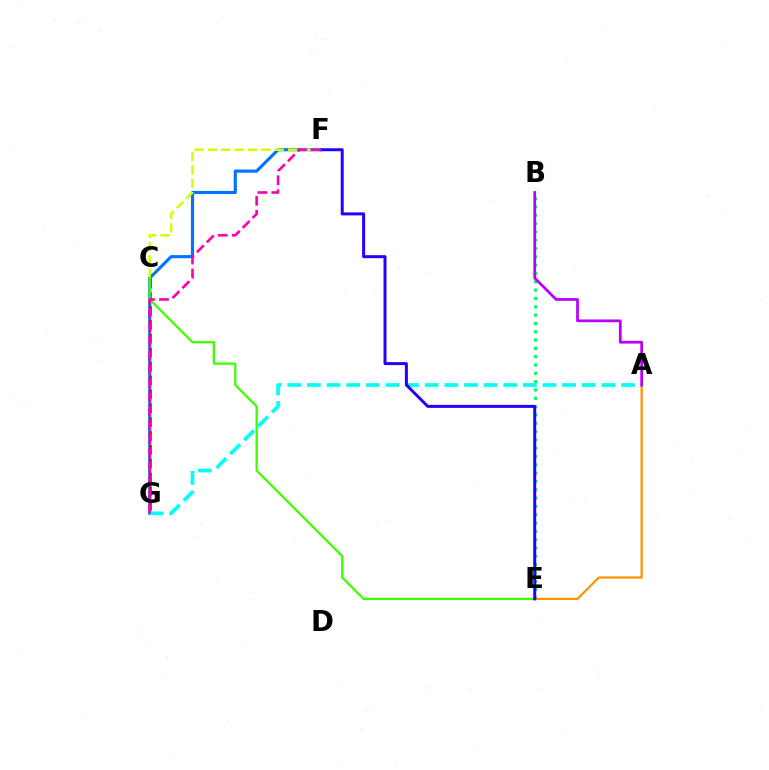{('F', 'G'): [{'color': '#0074ff', 'line_style': 'solid', 'thickness': 2.26}, {'color': '#ff00ac', 'line_style': 'dashed', 'thickness': 1.9}], ('C', 'F'): [{'color': '#d1ff00', 'line_style': 'dashed', 'thickness': 1.82}], ('B', 'E'): [{'color': '#00ff5c', 'line_style': 'dotted', 'thickness': 2.26}], ('C', 'G'): [{'color': '#ff0000', 'line_style': 'dashed', 'thickness': 1.88}], ('C', 'E'): [{'color': '#3dff00', 'line_style': 'solid', 'thickness': 1.65}], ('A', 'G'): [{'color': '#00fff6', 'line_style': 'dashed', 'thickness': 2.67}], ('A', 'E'): [{'color': '#ff9400', 'line_style': 'solid', 'thickness': 1.63}], ('E', 'F'): [{'color': '#2500ff', 'line_style': 'solid', 'thickness': 2.15}], ('A', 'B'): [{'color': '#b900ff', 'line_style': 'solid', 'thickness': 1.98}]}